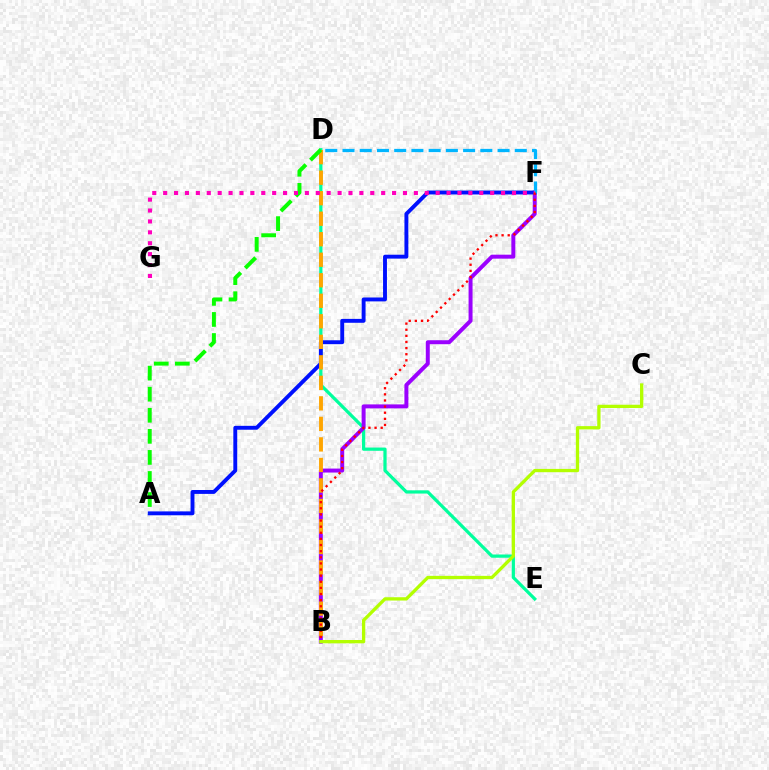{('D', 'E'): [{'color': '#00ff9d', 'line_style': 'solid', 'thickness': 2.32}], ('B', 'F'): [{'color': '#9b00ff', 'line_style': 'solid', 'thickness': 2.86}, {'color': '#ff0000', 'line_style': 'dotted', 'thickness': 1.66}], ('A', 'F'): [{'color': '#0010ff', 'line_style': 'solid', 'thickness': 2.8}], ('D', 'F'): [{'color': '#00b5ff', 'line_style': 'dashed', 'thickness': 2.34}], ('B', 'D'): [{'color': '#ffa500', 'line_style': 'dashed', 'thickness': 2.79}], ('A', 'D'): [{'color': '#08ff00', 'line_style': 'dashed', 'thickness': 2.86}], ('B', 'C'): [{'color': '#b3ff00', 'line_style': 'solid', 'thickness': 2.38}], ('F', 'G'): [{'color': '#ff00bd', 'line_style': 'dotted', 'thickness': 2.96}]}